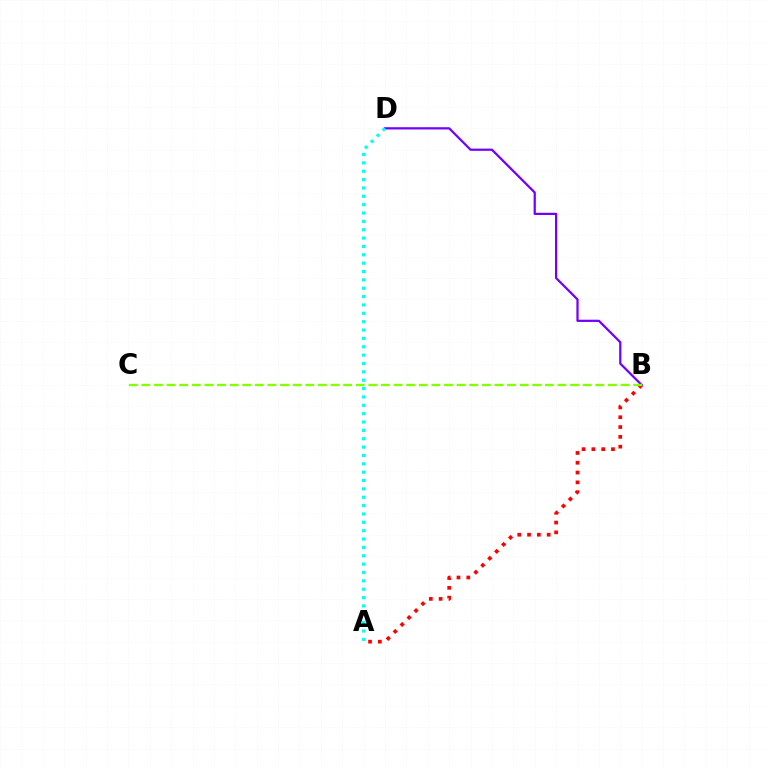{('A', 'B'): [{'color': '#ff0000', 'line_style': 'dotted', 'thickness': 2.67}], ('B', 'D'): [{'color': '#7200ff', 'line_style': 'solid', 'thickness': 1.61}], ('A', 'D'): [{'color': '#00fff6', 'line_style': 'dotted', 'thickness': 2.27}], ('B', 'C'): [{'color': '#84ff00', 'line_style': 'dashed', 'thickness': 1.71}]}